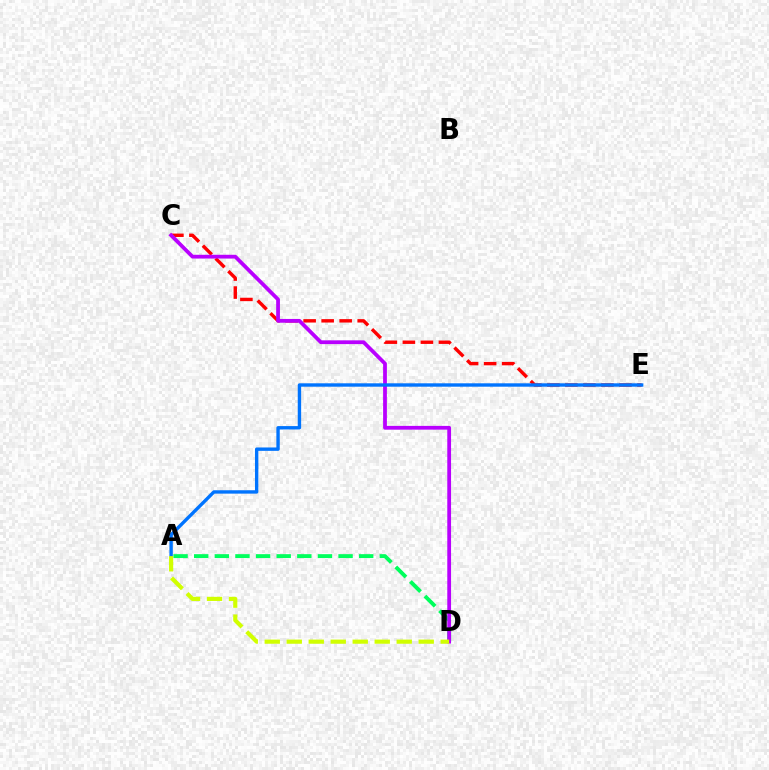{('A', 'D'): [{'color': '#00ff5c', 'line_style': 'dashed', 'thickness': 2.8}, {'color': '#d1ff00', 'line_style': 'dashed', 'thickness': 2.99}], ('C', 'E'): [{'color': '#ff0000', 'line_style': 'dashed', 'thickness': 2.45}], ('C', 'D'): [{'color': '#b900ff', 'line_style': 'solid', 'thickness': 2.71}], ('A', 'E'): [{'color': '#0074ff', 'line_style': 'solid', 'thickness': 2.44}]}